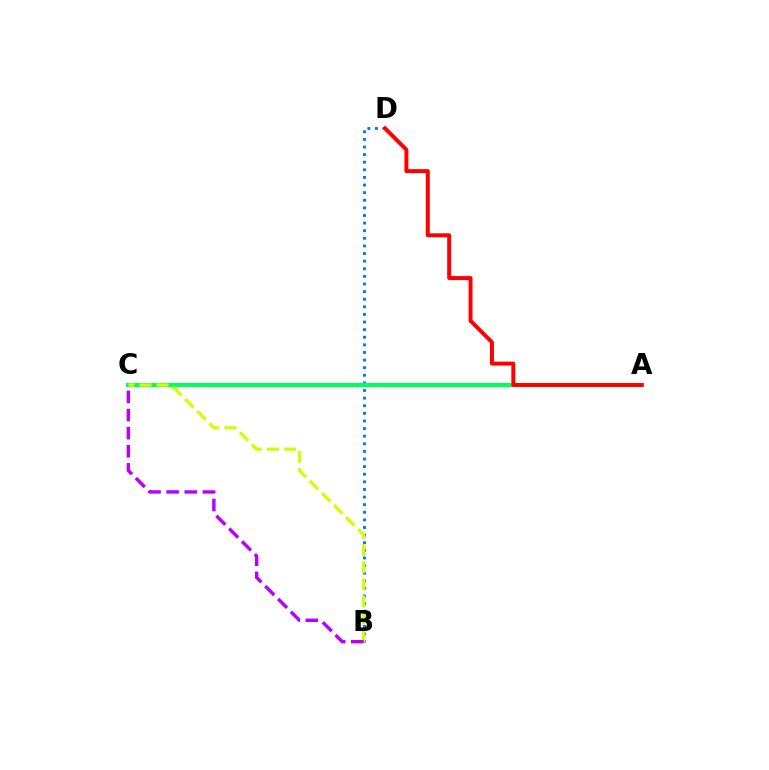{('B', 'D'): [{'color': '#0074ff', 'line_style': 'dotted', 'thickness': 2.07}], ('A', 'C'): [{'color': '#00ff5c', 'line_style': 'solid', 'thickness': 2.97}], ('B', 'C'): [{'color': '#d1ff00', 'line_style': 'dashed', 'thickness': 2.32}, {'color': '#b900ff', 'line_style': 'dashed', 'thickness': 2.46}], ('A', 'D'): [{'color': '#ff0000', 'line_style': 'solid', 'thickness': 2.85}]}